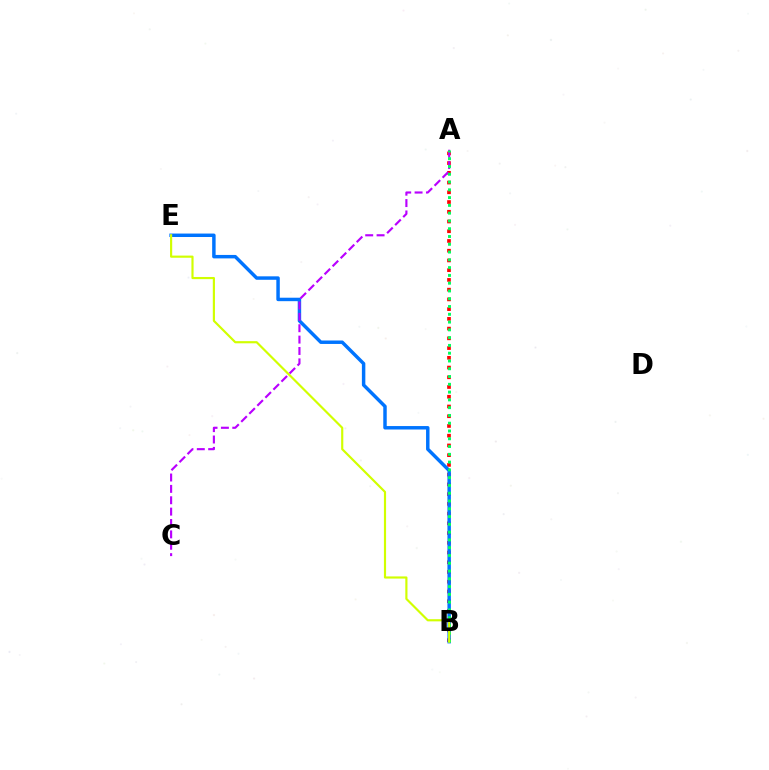{('A', 'B'): [{'color': '#ff0000', 'line_style': 'dotted', 'thickness': 2.65}, {'color': '#00ff5c', 'line_style': 'dotted', 'thickness': 2.11}], ('B', 'E'): [{'color': '#0074ff', 'line_style': 'solid', 'thickness': 2.49}, {'color': '#d1ff00', 'line_style': 'solid', 'thickness': 1.56}], ('A', 'C'): [{'color': '#b900ff', 'line_style': 'dashed', 'thickness': 1.55}]}